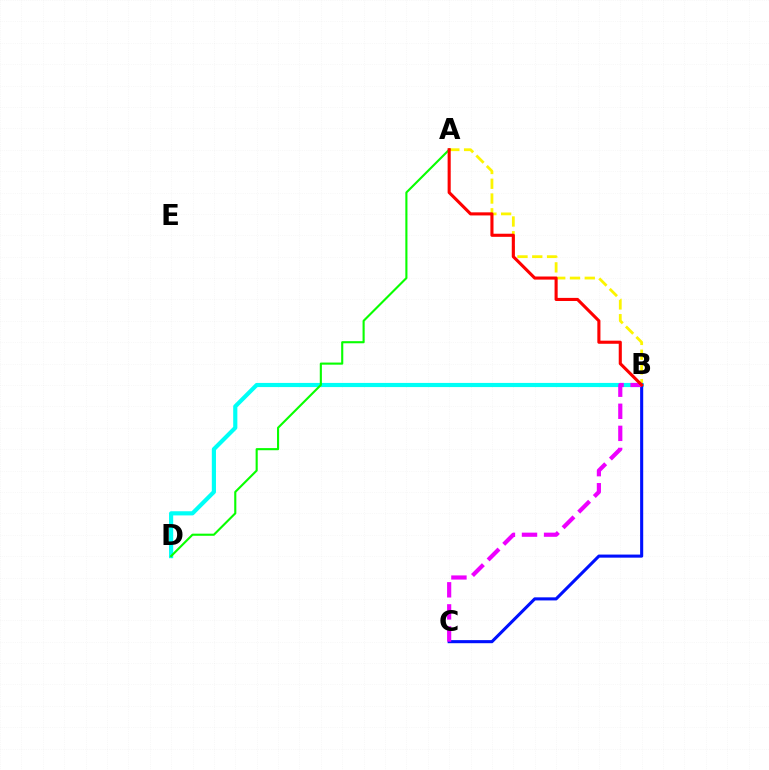{('A', 'B'): [{'color': '#fcf500', 'line_style': 'dashed', 'thickness': 2.01}, {'color': '#ff0000', 'line_style': 'solid', 'thickness': 2.23}], ('B', 'D'): [{'color': '#00fff6', 'line_style': 'solid', 'thickness': 2.99}], ('B', 'C'): [{'color': '#0010ff', 'line_style': 'solid', 'thickness': 2.22}, {'color': '#ee00ff', 'line_style': 'dashed', 'thickness': 3.0}], ('A', 'D'): [{'color': '#08ff00', 'line_style': 'solid', 'thickness': 1.52}]}